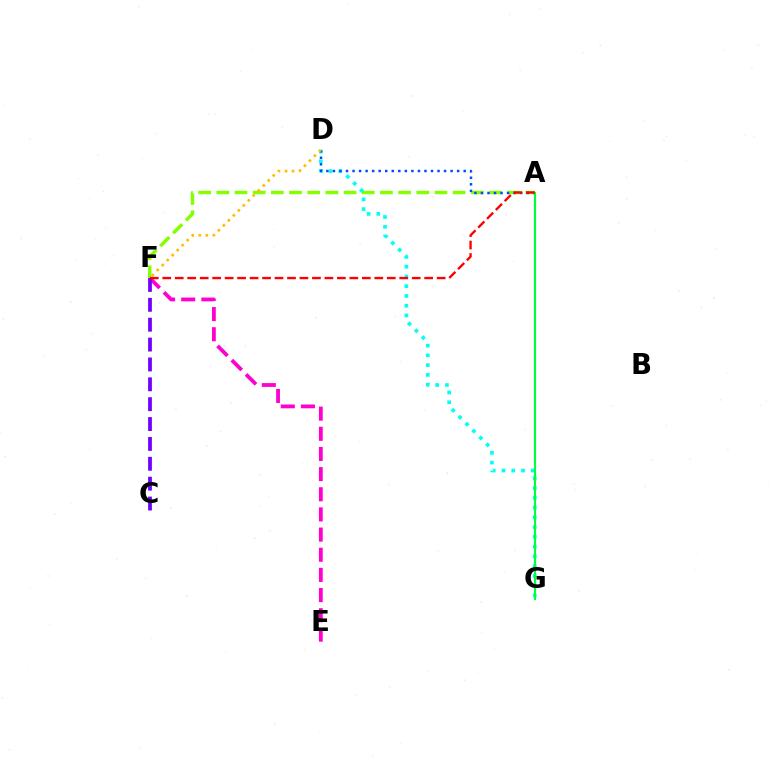{('E', 'F'): [{'color': '#ff00cf', 'line_style': 'dashed', 'thickness': 2.74}], ('A', 'F'): [{'color': '#84ff00', 'line_style': 'dashed', 'thickness': 2.47}, {'color': '#ff0000', 'line_style': 'dashed', 'thickness': 1.69}], ('C', 'F'): [{'color': '#7200ff', 'line_style': 'dashed', 'thickness': 2.7}], ('D', 'G'): [{'color': '#00fff6', 'line_style': 'dotted', 'thickness': 2.65}], ('A', 'D'): [{'color': '#004bff', 'line_style': 'dotted', 'thickness': 1.78}], ('D', 'F'): [{'color': '#ffbd00', 'line_style': 'dotted', 'thickness': 1.92}], ('A', 'G'): [{'color': '#00ff39', 'line_style': 'solid', 'thickness': 1.54}]}